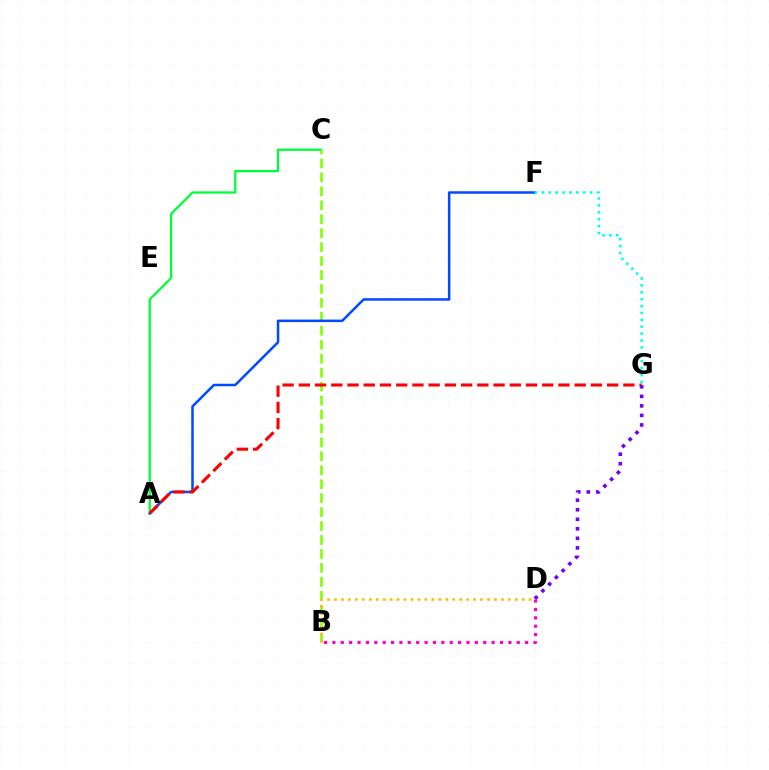{('A', 'C'): [{'color': '#00ff39', 'line_style': 'solid', 'thickness': 1.63}], ('B', 'D'): [{'color': '#ff00cf', 'line_style': 'dotted', 'thickness': 2.28}, {'color': '#ffbd00', 'line_style': 'dotted', 'thickness': 1.89}], ('B', 'C'): [{'color': '#84ff00', 'line_style': 'dashed', 'thickness': 1.89}], ('A', 'F'): [{'color': '#004bff', 'line_style': 'solid', 'thickness': 1.81}], ('A', 'G'): [{'color': '#ff0000', 'line_style': 'dashed', 'thickness': 2.2}], ('D', 'G'): [{'color': '#7200ff', 'line_style': 'dotted', 'thickness': 2.59}], ('F', 'G'): [{'color': '#00fff6', 'line_style': 'dotted', 'thickness': 1.87}]}